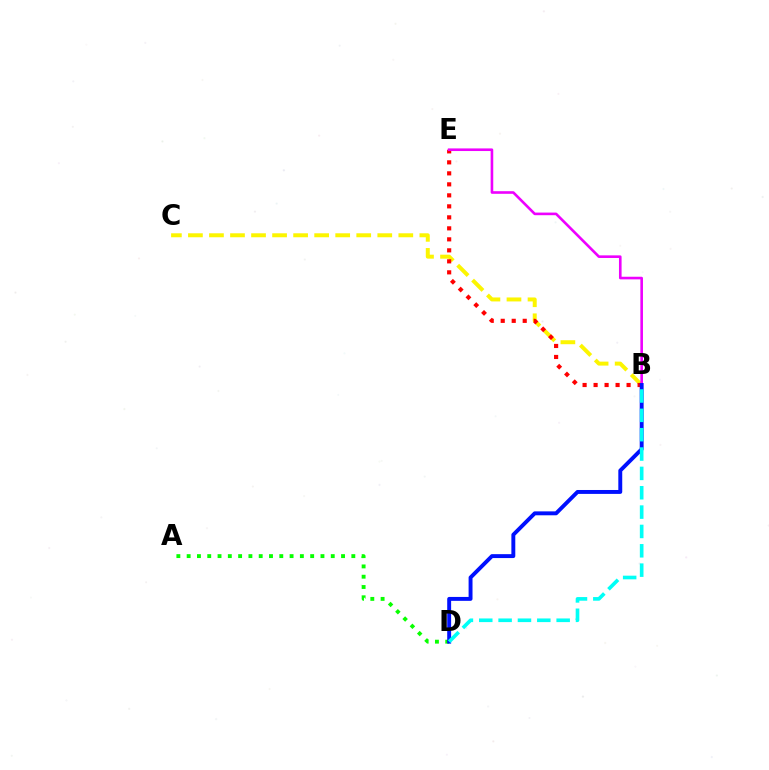{('A', 'D'): [{'color': '#08ff00', 'line_style': 'dotted', 'thickness': 2.8}], ('B', 'C'): [{'color': '#fcf500', 'line_style': 'dashed', 'thickness': 2.86}], ('B', 'E'): [{'color': '#ff0000', 'line_style': 'dotted', 'thickness': 2.99}, {'color': '#ee00ff', 'line_style': 'solid', 'thickness': 1.88}], ('B', 'D'): [{'color': '#0010ff', 'line_style': 'solid', 'thickness': 2.82}, {'color': '#00fff6', 'line_style': 'dashed', 'thickness': 2.63}]}